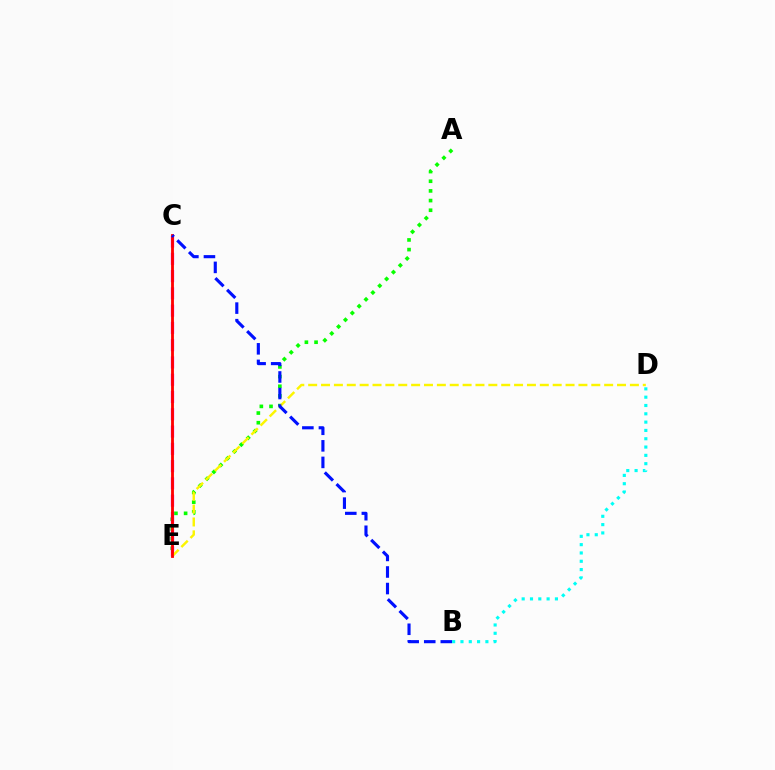{('A', 'E'): [{'color': '#08ff00', 'line_style': 'dotted', 'thickness': 2.63}], ('C', 'E'): [{'color': '#ee00ff', 'line_style': 'dashed', 'thickness': 2.35}, {'color': '#ff0000', 'line_style': 'solid', 'thickness': 2.03}], ('D', 'E'): [{'color': '#fcf500', 'line_style': 'dashed', 'thickness': 1.75}], ('B', 'C'): [{'color': '#0010ff', 'line_style': 'dashed', 'thickness': 2.25}], ('B', 'D'): [{'color': '#00fff6', 'line_style': 'dotted', 'thickness': 2.26}]}